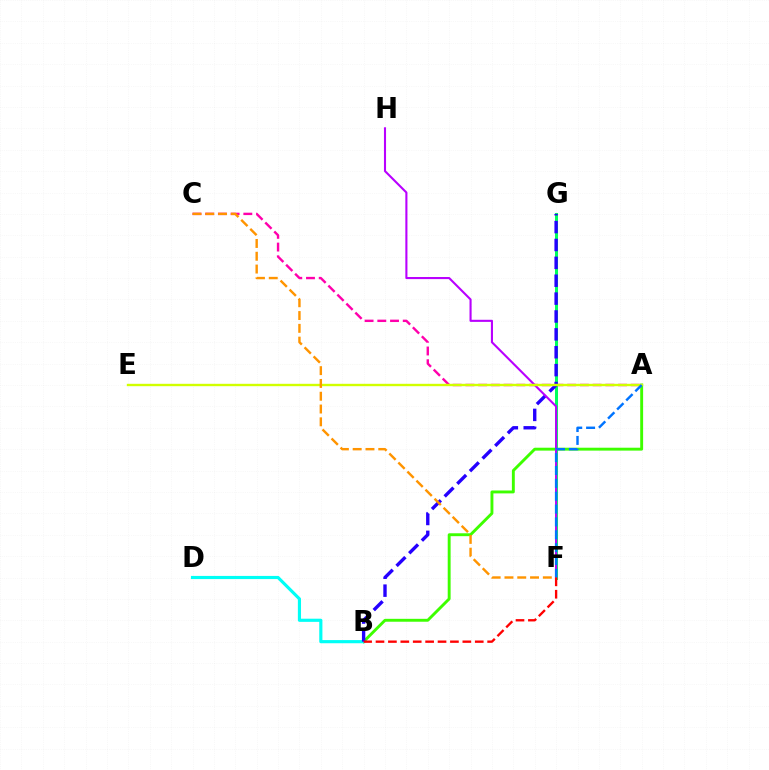{('A', 'C'): [{'color': '#ff00ac', 'line_style': 'dashed', 'thickness': 1.73}], ('A', 'B'): [{'color': '#3dff00', 'line_style': 'solid', 'thickness': 2.09}], ('F', 'G'): [{'color': '#00ff5c', 'line_style': 'solid', 'thickness': 2.17}], ('B', 'D'): [{'color': '#00fff6', 'line_style': 'solid', 'thickness': 2.27}], ('B', 'G'): [{'color': '#2500ff', 'line_style': 'dashed', 'thickness': 2.43}], ('F', 'H'): [{'color': '#b900ff', 'line_style': 'solid', 'thickness': 1.51}], ('A', 'E'): [{'color': '#d1ff00', 'line_style': 'solid', 'thickness': 1.72}], ('C', 'F'): [{'color': '#ff9400', 'line_style': 'dashed', 'thickness': 1.74}], ('A', 'F'): [{'color': '#0074ff', 'line_style': 'dashed', 'thickness': 1.75}], ('B', 'F'): [{'color': '#ff0000', 'line_style': 'dashed', 'thickness': 1.69}]}